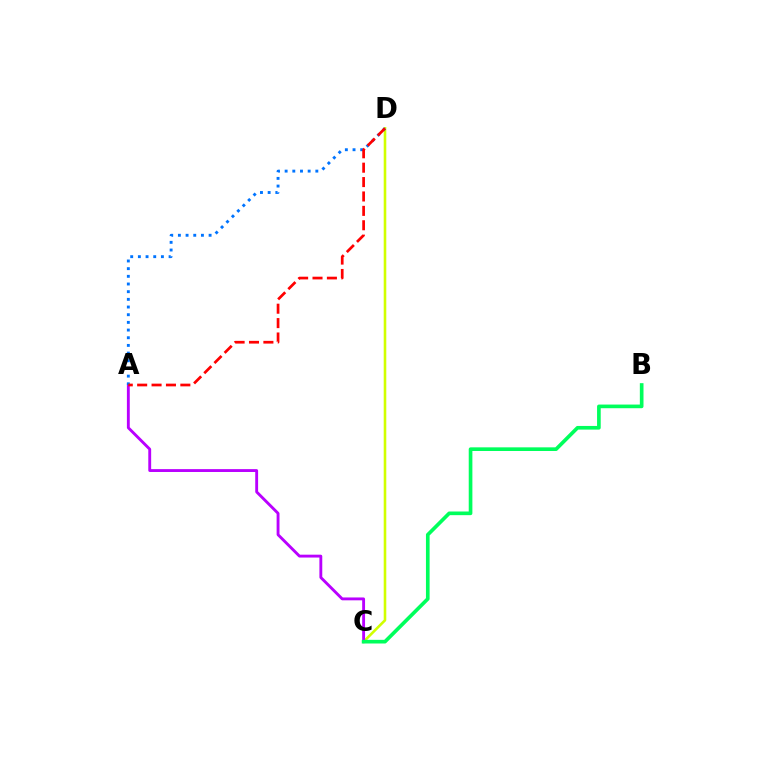{('C', 'D'): [{'color': '#d1ff00', 'line_style': 'solid', 'thickness': 1.87}], ('A', 'C'): [{'color': '#b900ff', 'line_style': 'solid', 'thickness': 2.06}], ('A', 'D'): [{'color': '#0074ff', 'line_style': 'dotted', 'thickness': 2.09}, {'color': '#ff0000', 'line_style': 'dashed', 'thickness': 1.96}], ('B', 'C'): [{'color': '#00ff5c', 'line_style': 'solid', 'thickness': 2.63}]}